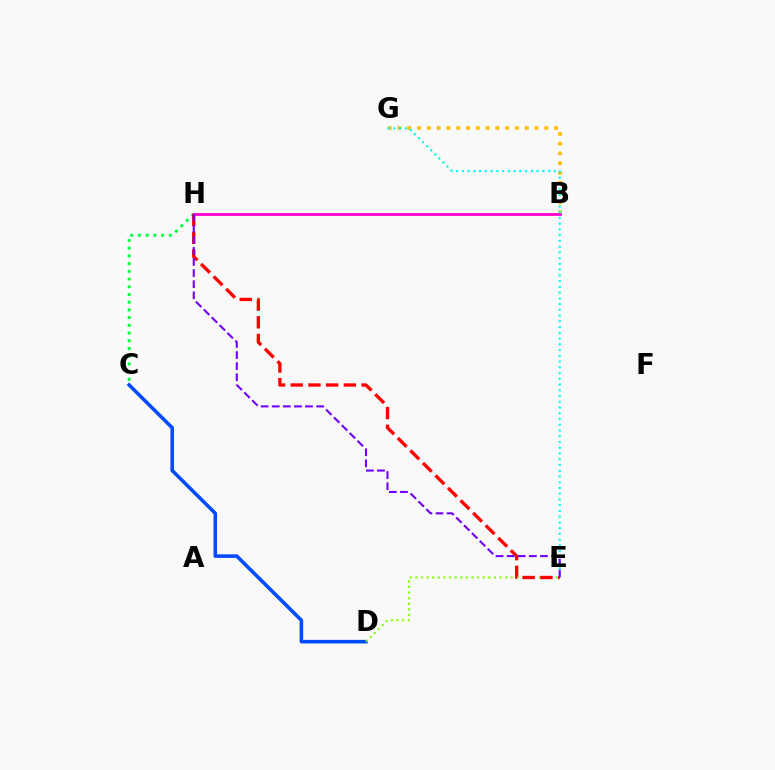{('C', 'H'): [{'color': '#00ff39', 'line_style': 'dotted', 'thickness': 2.1}], ('C', 'D'): [{'color': '#004bff', 'line_style': 'solid', 'thickness': 2.56}], ('D', 'E'): [{'color': '#84ff00', 'line_style': 'dotted', 'thickness': 1.52}], ('E', 'H'): [{'color': '#ff0000', 'line_style': 'dashed', 'thickness': 2.41}, {'color': '#7200ff', 'line_style': 'dashed', 'thickness': 1.51}], ('B', 'G'): [{'color': '#ffbd00', 'line_style': 'dotted', 'thickness': 2.66}], ('B', 'H'): [{'color': '#ff00cf', 'line_style': 'solid', 'thickness': 2.01}], ('E', 'G'): [{'color': '#00fff6', 'line_style': 'dotted', 'thickness': 1.56}]}